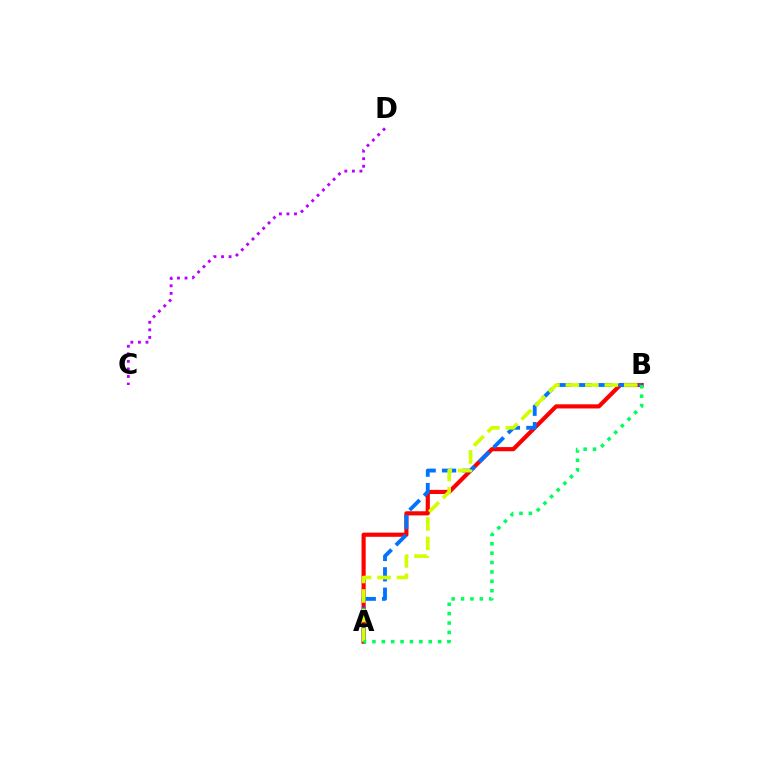{('A', 'B'): [{'color': '#ff0000', 'line_style': 'solid', 'thickness': 2.99}, {'color': '#0074ff', 'line_style': 'dashed', 'thickness': 2.77}, {'color': '#d1ff00', 'line_style': 'dashed', 'thickness': 2.64}, {'color': '#00ff5c', 'line_style': 'dotted', 'thickness': 2.55}], ('C', 'D'): [{'color': '#b900ff', 'line_style': 'dotted', 'thickness': 2.05}]}